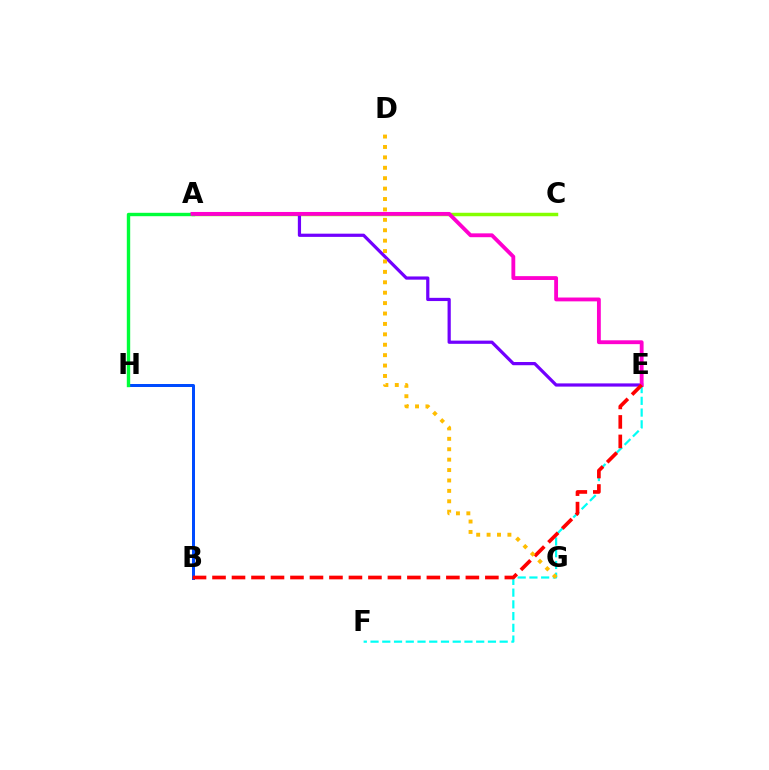{('E', 'F'): [{'color': '#00fff6', 'line_style': 'dashed', 'thickness': 1.59}], ('B', 'H'): [{'color': '#004bff', 'line_style': 'solid', 'thickness': 2.16}], ('A', 'C'): [{'color': '#84ff00', 'line_style': 'solid', 'thickness': 2.5}], ('A', 'E'): [{'color': '#7200ff', 'line_style': 'solid', 'thickness': 2.31}, {'color': '#ff00cf', 'line_style': 'solid', 'thickness': 2.77}], ('A', 'H'): [{'color': '#00ff39', 'line_style': 'solid', 'thickness': 2.44}], ('B', 'E'): [{'color': '#ff0000', 'line_style': 'dashed', 'thickness': 2.65}], ('D', 'G'): [{'color': '#ffbd00', 'line_style': 'dotted', 'thickness': 2.83}]}